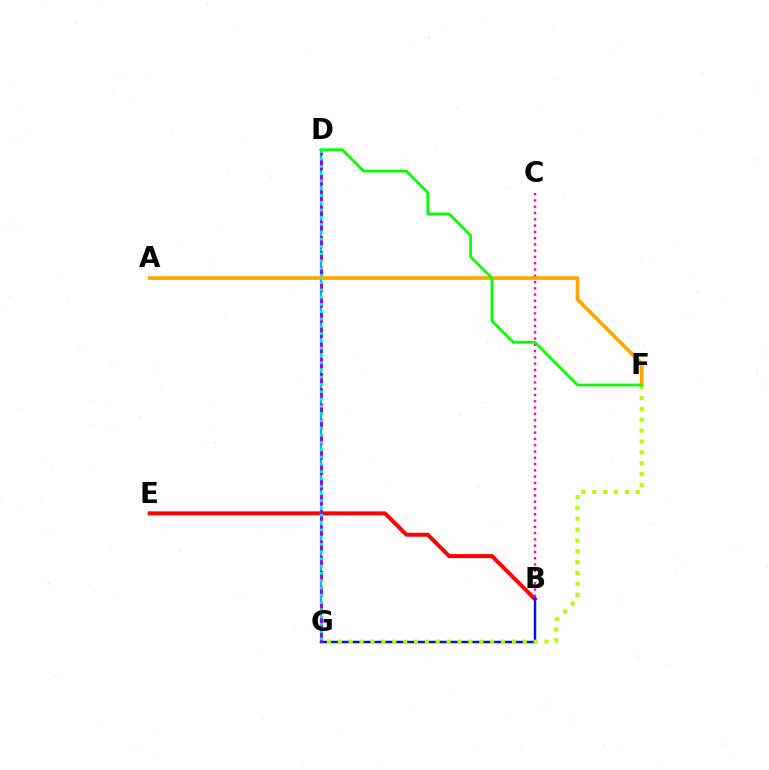{('B', 'E'): [{'color': '#ff0000', 'line_style': 'solid', 'thickness': 2.85}], ('D', 'G'): [{'color': '#00b5ff', 'line_style': 'solid', 'thickness': 1.61}, {'color': '#9b00ff', 'line_style': 'dashed', 'thickness': 2.07}, {'color': '#00ff9d', 'line_style': 'dotted', 'thickness': 1.97}], ('B', 'G'): [{'color': '#0010ff', 'line_style': 'solid', 'thickness': 1.78}], ('B', 'C'): [{'color': '#ff00bd', 'line_style': 'dotted', 'thickness': 1.71}], ('F', 'G'): [{'color': '#b3ff00', 'line_style': 'dotted', 'thickness': 2.96}], ('A', 'F'): [{'color': '#ffa500', 'line_style': 'solid', 'thickness': 2.64}], ('D', 'F'): [{'color': '#08ff00', 'line_style': 'solid', 'thickness': 1.96}]}